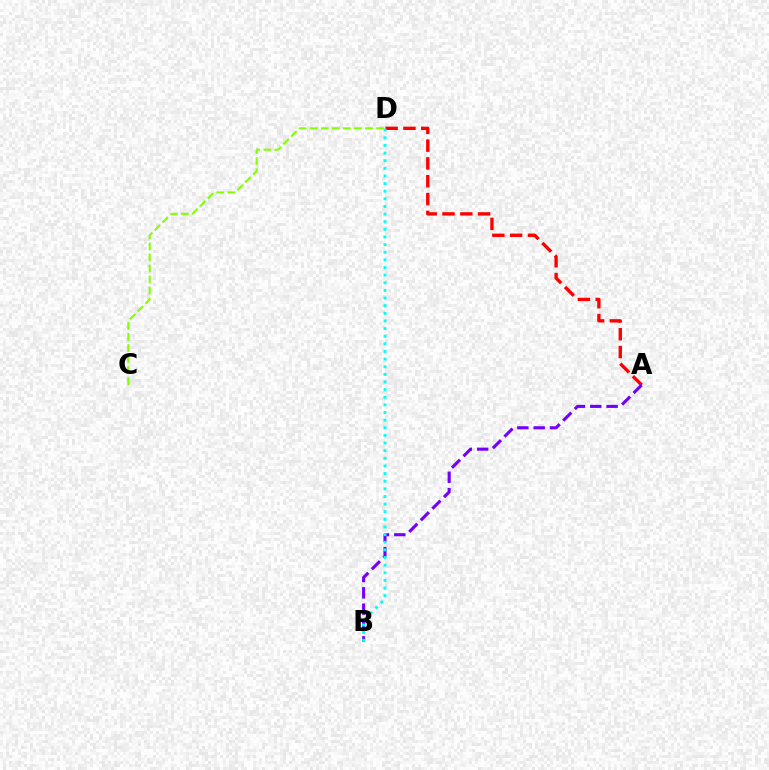{('A', 'D'): [{'color': '#ff0000', 'line_style': 'dashed', 'thickness': 2.42}], ('A', 'B'): [{'color': '#7200ff', 'line_style': 'dashed', 'thickness': 2.22}], ('C', 'D'): [{'color': '#84ff00', 'line_style': 'dashed', 'thickness': 1.5}], ('B', 'D'): [{'color': '#00fff6', 'line_style': 'dotted', 'thickness': 2.07}]}